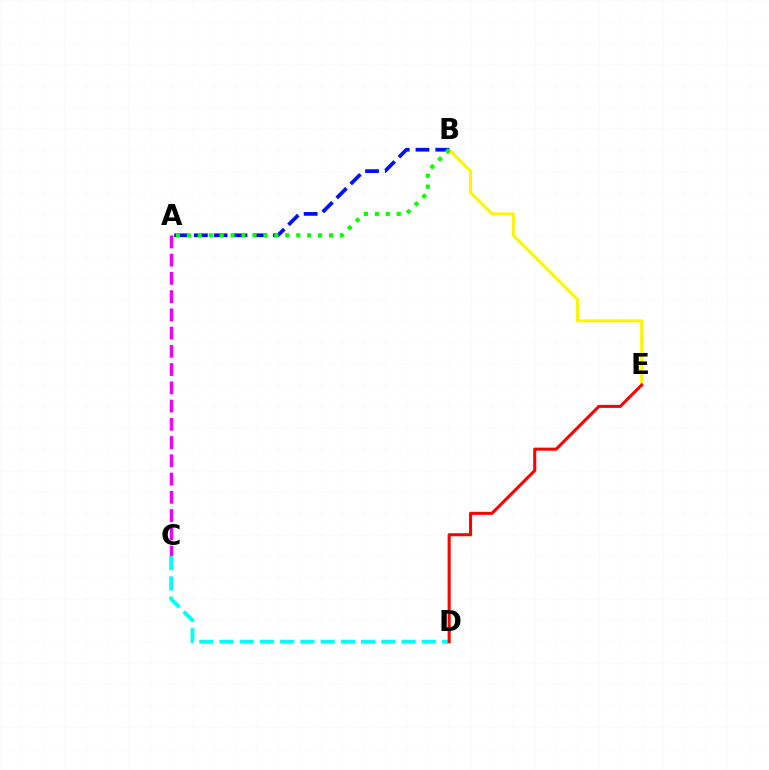{('B', 'E'): [{'color': '#fcf500', 'line_style': 'solid', 'thickness': 2.12}], ('A', 'B'): [{'color': '#0010ff', 'line_style': 'dashed', 'thickness': 2.69}, {'color': '#08ff00', 'line_style': 'dotted', 'thickness': 2.97}], ('A', 'C'): [{'color': '#ee00ff', 'line_style': 'dashed', 'thickness': 2.48}], ('C', 'D'): [{'color': '#00fff6', 'line_style': 'dashed', 'thickness': 2.75}], ('D', 'E'): [{'color': '#ff0000', 'line_style': 'solid', 'thickness': 2.19}]}